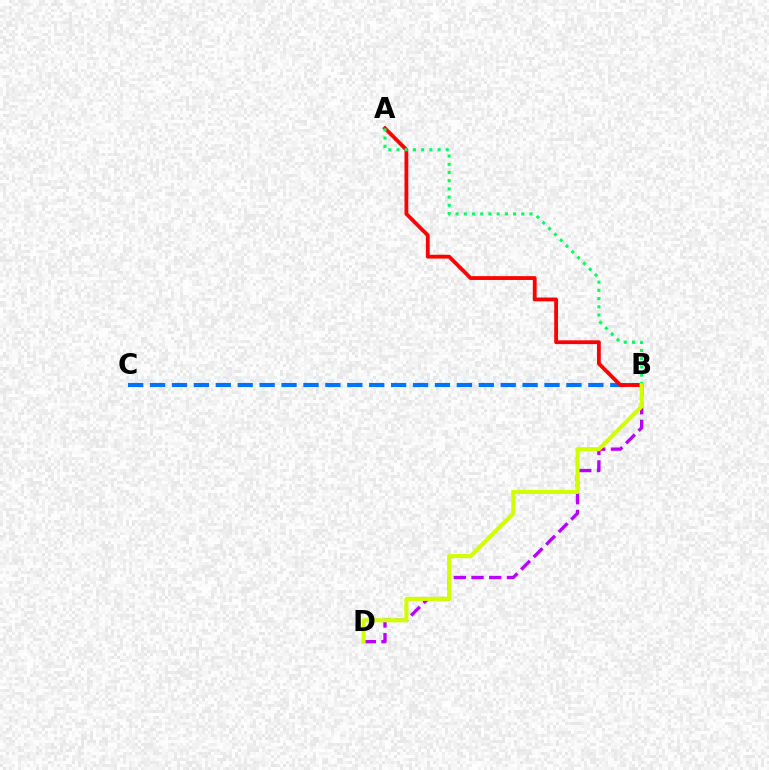{('B', 'D'): [{'color': '#b900ff', 'line_style': 'dashed', 'thickness': 2.41}, {'color': '#d1ff00', 'line_style': 'solid', 'thickness': 2.94}], ('B', 'C'): [{'color': '#0074ff', 'line_style': 'dashed', 'thickness': 2.98}], ('A', 'B'): [{'color': '#ff0000', 'line_style': 'solid', 'thickness': 2.75}, {'color': '#00ff5c', 'line_style': 'dotted', 'thickness': 2.23}]}